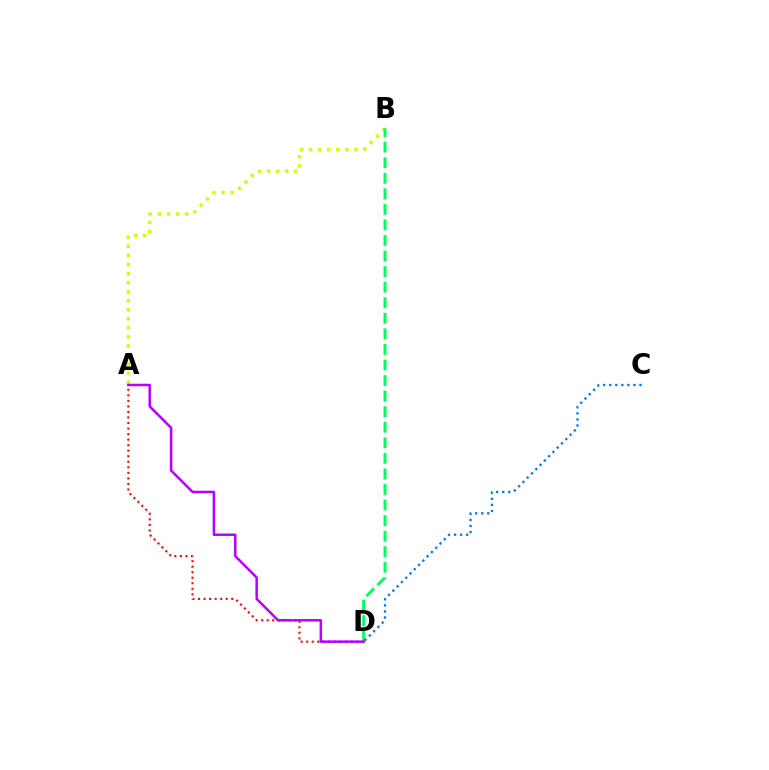{('A', 'D'): [{'color': '#ff0000', 'line_style': 'dotted', 'thickness': 1.5}, {'color': '#b900ff', 'line_style': 'solid', 'thickness': 1.8}], ('A', 'B'): [{'color': '#d1ff00', 'line_style': 'dotted', 'thickness': 2.46}], ('B', 'D'): [{'color': '#00ff5c', 'line_style': 'dashed', 'thickness': 2.11}], ('C', 'D'): [{'color': '#0074ff', 'line_style': 'dotted', 'thickness': 1.65}]}